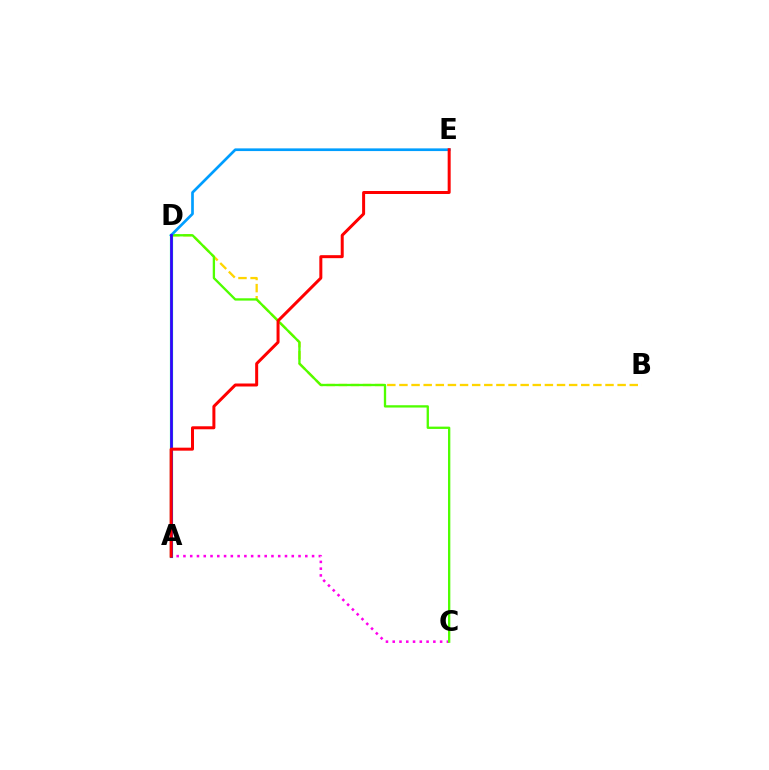{('B', 'D'): [{'color': '#ffd500', 'line_style': 'dashed', 'thickness': 1.65}], ('A', 'C'): [{'color': '#ff00ed', 'line_style': 'dotted', 'thickness': 1.84}], ('A', 'D'): [{'color': '#00ff86', 'line_style': 'solid', 'thickness': 2.29}, {'color': '#3700ff', 'line_style': 'solid', 'thickness': 1.93}], ('C', 'D'): [{'color': '#4fff00', 'line_style': 'solid', 'thickness': 1.67}], ('D', 'E'): [{'color': '#009eff', 'line_style': 'solid', 'thickness': 1.94}], ('A', 'E'): [{'color': '#ff0000', 'line_style': 'solid', 'thickness': 2.16}]}